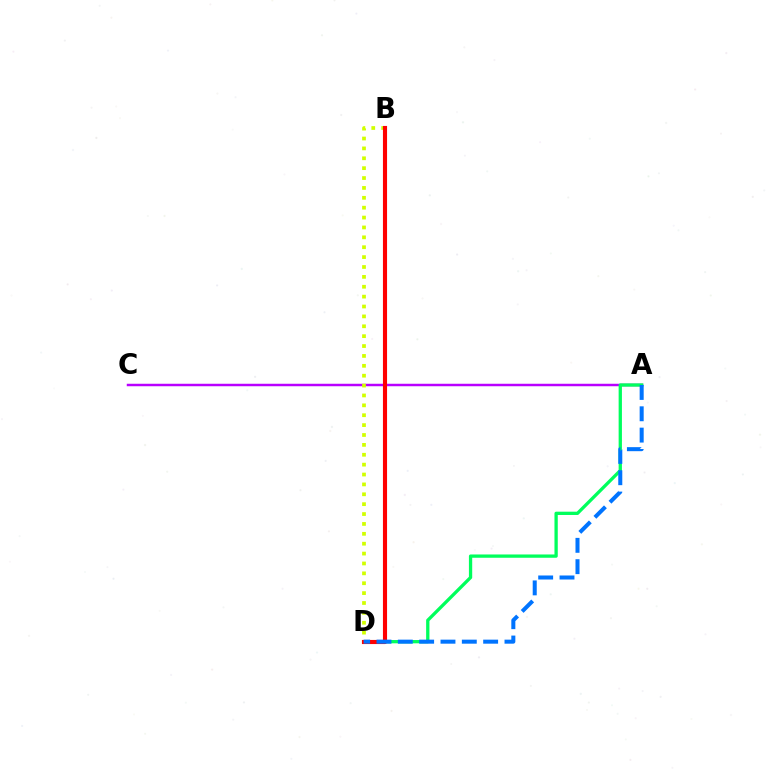{('A', 'C'): [{'color': '#b900ff', 'line_style': 'solid', 'thickness': 1.78}], ('B', 'D'): [{'color': '#d1ff00', 'line_style': 'dotted', 'thickness': 2.69}, {'color': '#ff0000', 'line_style': 'solid', 'thickness': 2.96}], ('A', 'D'): [{'color': '#00ff5c', 'line_style': 'solid', 'thickness': 2.37}, {'color': '#0074ff', 'line_style': 'dashed', 'thickness': 2.9}]}